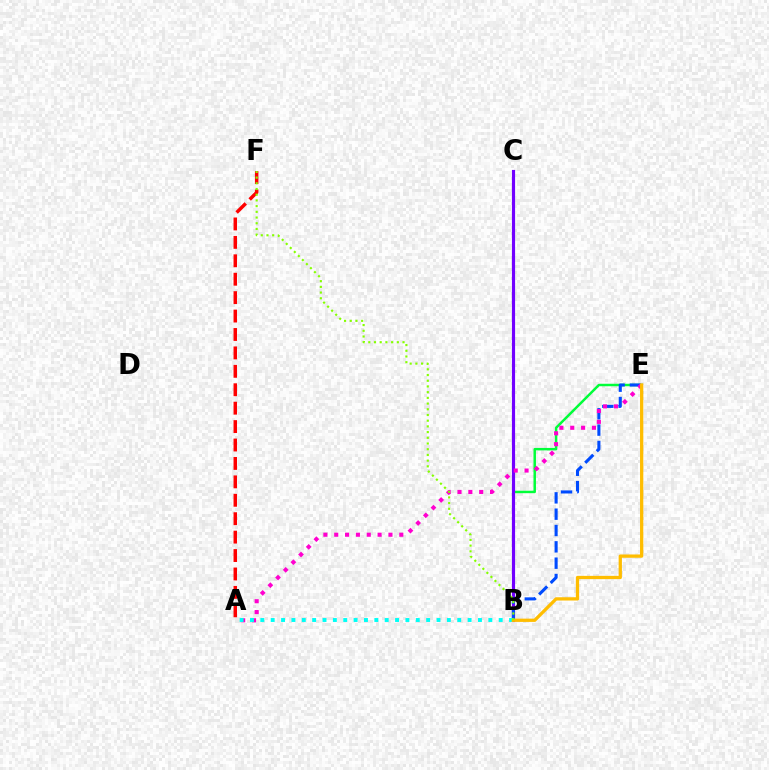{('B', 'E'): [{'color': '#00ff39', 'line_style': 'solid', 'thickness': 1.78}, {'color': '#004bff', 'line_style': 'dashed', 'thickness': 2.22}, {'color': '#ffbd00', 'line_style': 'solid', 'thickness': 2.36}], ('B', 'C'): [{'color': '#7200ff', 'line_style': 'solid', 'thickness': 2.27}], ('A', 'F'): [{'color': '#ff0000', 'line_style': 'dashed', 'thickness': 2.5}], ('A', 'E'): [{'color': '#ff00cf', 'line_style': 'dotted', 'thickness': 2.95}], ('A', 'B'): [{'color': '#00fff6', 'line_style': 'dotted', 'thickness': 2.82}], ('B', 'F'): [{'color': '#84ff00', 'line_style': 'dotted', 'thickness': 1.55}]}